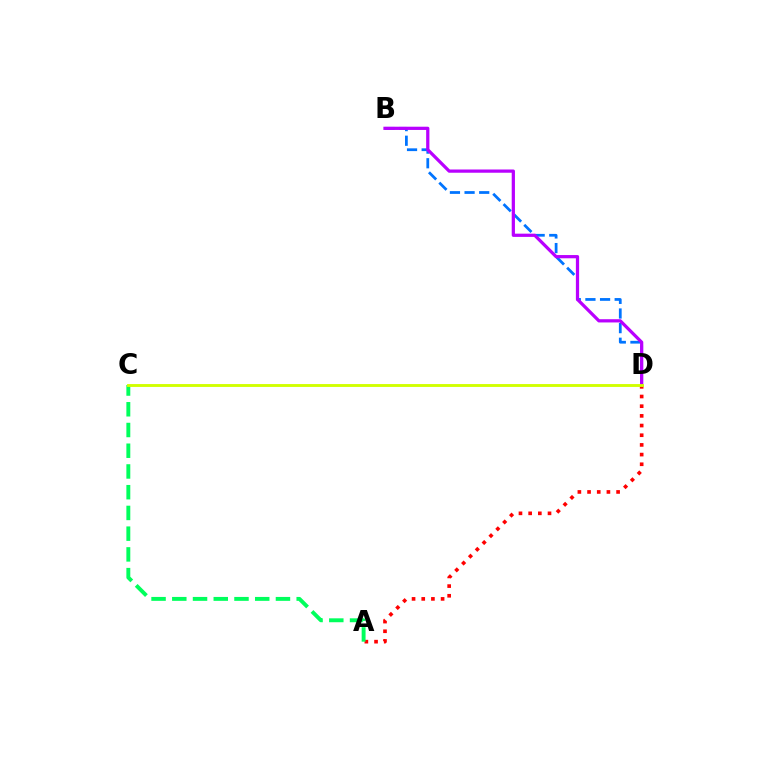{('B', 'D'): [{'color': '#0074ff', 'line_style': 'dashed', 'thickness': 1.99}, {'color': '#b900ff', 'line_style': 'solid', 'thickness': 2.33}], ('A', 'D'): [{'color': '#ff0000', 'line_style': 'dotted', 'thickness': 2.63}], ('A', 'C'): [{'color': '#00ff5c', 'line_style': 'dashed', 'thickness': 2.82}], ('C', 'D'): [{'color': '#d1ff00', 'line_style': 'solid', 'thickness': 2.07}]}